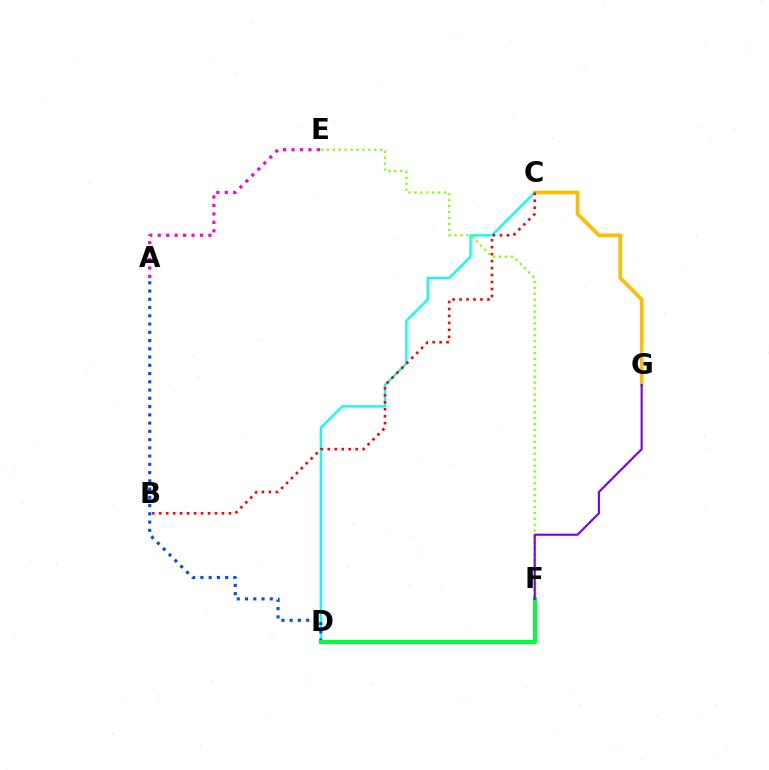{('C', 'G'): [{'color': '#ffbd00', 'line_style': 'solid', 'thickness': 2.64}], ('C', 'D'): [{'color': '#00fff6', 'line_style': 'solid', 'thickness': 1.63}], ('A', 'D'): [{'color': '#004bff', 'line_style': 'dotted', 'thickness': 2.24}], ('D', 'F'): [{'color': '#00ff39', 'line_style': 'solid', 'thickness': 2.93}], ('B', 'C'): [{'color': '#ff0000', 'line_style': 'dotted', 'thickness': 1.89}], ('E', 'F'): [{'color': '#84ff00', 'line_style': 'dotted', 'thickness': 1.61}], ('A', 'E'): [{'color': '#ff00cf', 'line_style': 'dotted', 'thickness': 2.3}], ('F', 'G'): [{'color': '#7200ff', 'line_style': 'solid', 'thickness': 1.53}]}